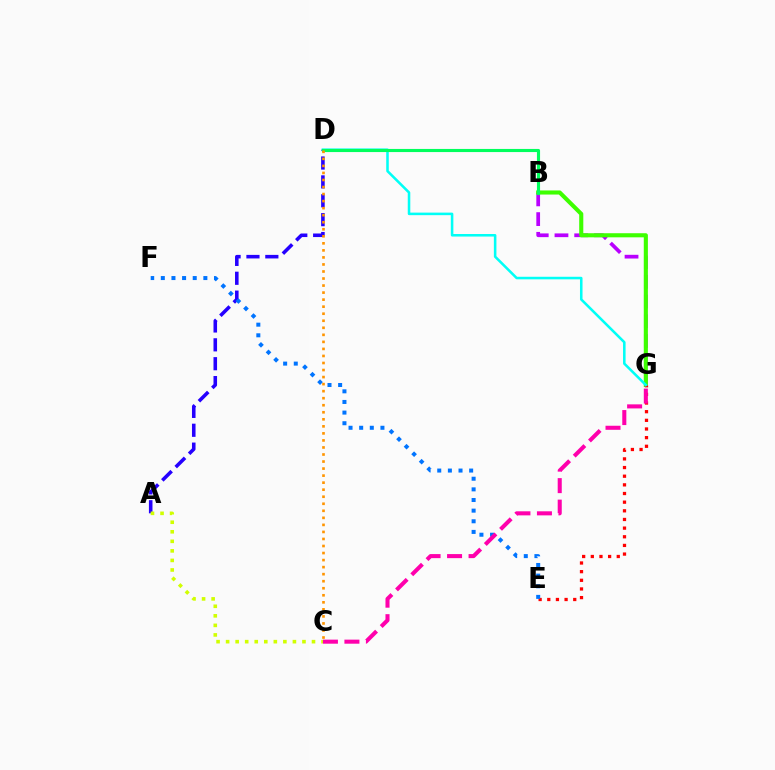{('B', 'G'): [{'color': '#b900ff', 'line_style': 'dashed', 'thickness': 2.68}, {'color': '#3dff00', 'line_style': 'solid', 'thickness': 2.95}], ('E', 'G'): [{'color': '#ff0000', 'line_style': 'dotted', 'thickness': 2.35}], ('A', 'D'): [{'color': '#2500ff', 'line_style': 'dashed', 'thickness': 2.56}], ('E', 'F'): [{'color': '#0074ff', 'line_style': 'dotted', 'thickness': 2.89}], ('A', 'C'): [{'color': '#d1ff00', 'line_style': 'dotted', 'thickness': 2.59}], ('D', 'G'): [{'color': '#00fff6', 'line_style': 'solid', 'thickness': 1.83}], ('B', 'D'): [{'color': '#00ff5c', 'line_style': 'solid', 'thickness': 2.25}], ('C', 'D'): [{'color': '#ff9400', 'line_style': 'dotted', 'thickness': 1.91}], ('C', 'G'): [{'color': '#ff00ac', 'line_style': 'dashed', 'thickness': 2.92}]}